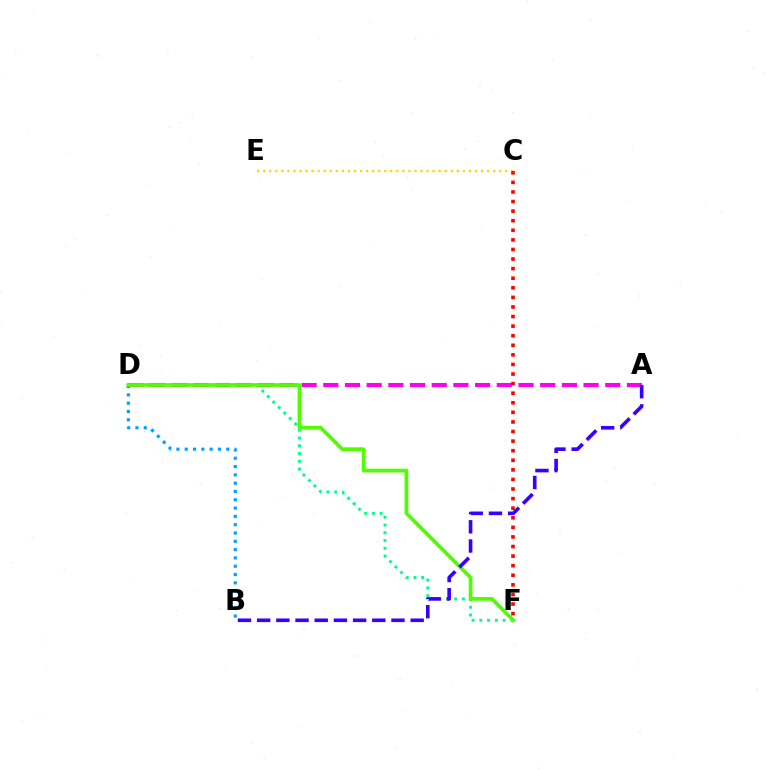{('D', 'F'): [{'color': '#00ff86', 'line_style': 'dotted', 'thickness': 2.11}, {'color': '#4fff00', 'line_style': 'solid', 'thickness': 2.68}], ('B', 'D'): [{'color': '#009eff', 'line_style': 'dotted', 'thickness': 2.26}], ('A', 'D'): [{'color': '#ff00ed', 'line_style': 'dashed', 'thickness': 2.95}], ('A', 'B'): [{'color': '#3700ff', 'line_style': 'dashed', 'thickness': 2.61}], ('C', 'E'): [{'color': '#ffd500', 'line_style': 'dotted', 'thickness': 1.64}], ('C', 'F'): [{'color': '#ff0000', 'line_style': 'dotted', 'thickness': 2.6}]}